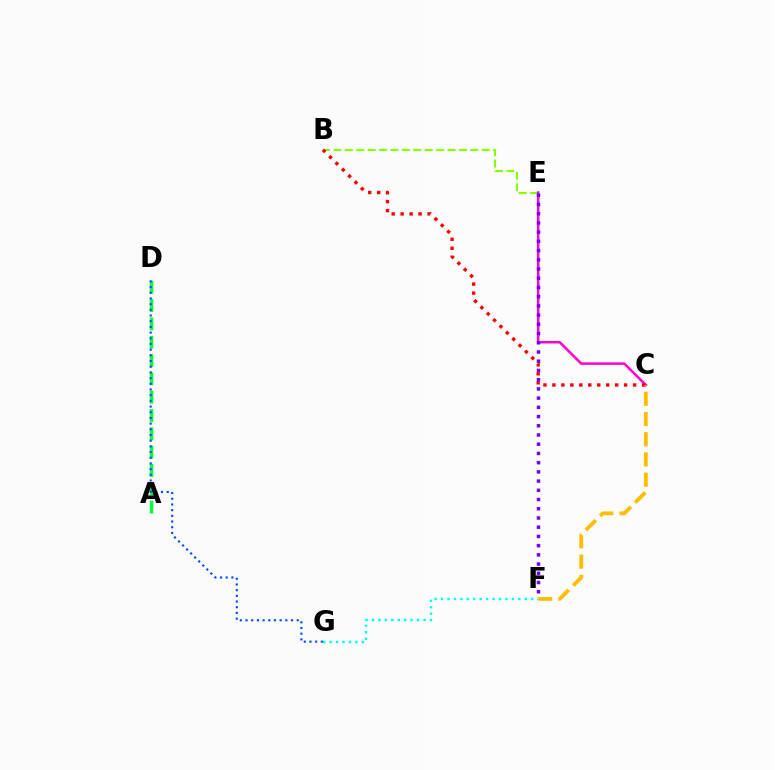{('B', 'E'): [{'color': '#84ff00', 'line_style': 'dashed', 'thickness': 1.55}], ('C', 'E'): [{'color': '#ff00cf', 'line_style': 'solid', 'thickness': 1.81}], ('B', 'C'): [{'color': '#ff0000', 'line_style': 'dotted', 'thickness': 2.44}], ('A', 'D'): [{'color': '#00ff39', 'line_style': 'dashed', 'thickness': 2.49}], ('E', 'F'): [{'color': '#7200ff', 'line_style': 'dotted', 'thickness': 2.51}], ('F', 'G'): [{'color': '#00fff6', 'line_style': 'dotted', 'thickness': 1.75}], ('C', 'F'): [{'color': '#ffbd00', 'line_style': 'dashed', 'thickness': 2.75}], ('D', 'G'): [{'color': '#004bff', 'line_style': 'dotted', 'thickness': 1.55}]}